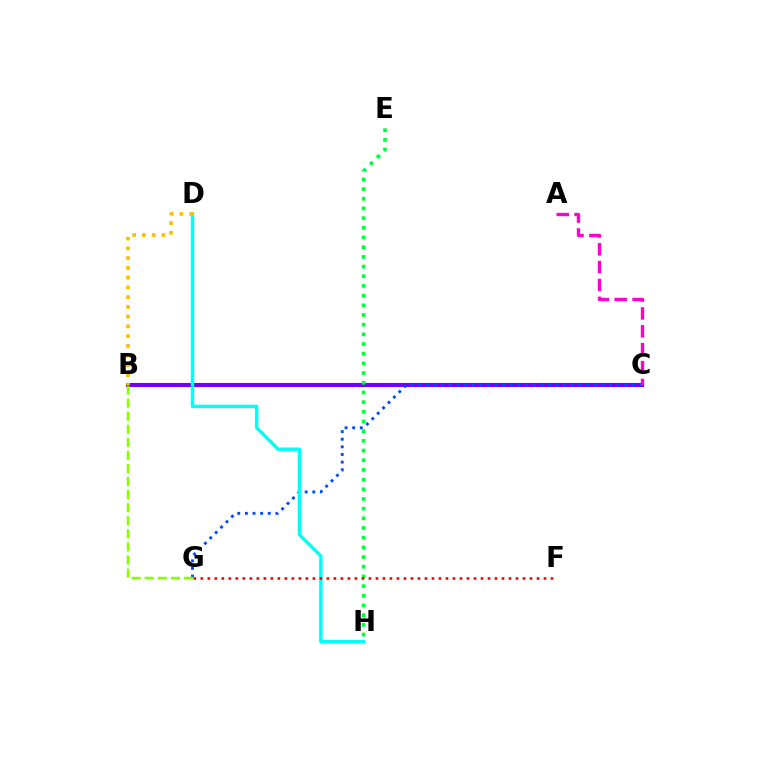{('B', 'C'): [{'color': '#7200ff', 'line_style': 'solid', 'thickness': 2.94}], ('C', 'G'): [{'color': '#004bff', 'line_style': 'dotted', 'thickness': 2.07}], ('D', 'H'): [{'color': '#00fff6', 'line_style': 'solid', 'thickness': 2.46}], ('B', 'D'): [{'color': '#ffbd00', 'line_style': 'dotted', 'thickness': 2.65}], ('B', 'G'): [{'color': '#84ff00', 'line_style': 'dashed', 'thickness': 1.78}], ('A', 'C'): [{'color': '#ff00cf', 'line_style': 'dashed', 'thickness': 2.43}], ('E', 'H'): [{'color': '#00ff39', 'line_style': 'dotted', 'thickness': 2.63}], ('F', 'G'): [{'color': '#ff0000', 'line_style': 'dotted', 'thickness': 1.9}]}